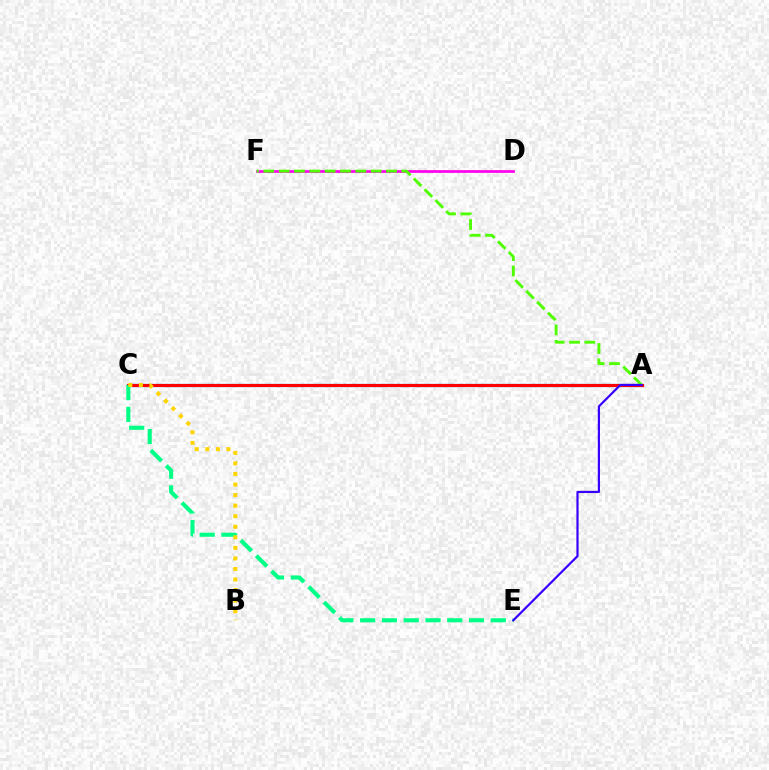{('A', 'C'): [{'color': '#009eff', 'line_style': 'solid', 'thickness': 2.3}, {'color': '#ff0000', 'line_style': 'solid', 'thickness': 2.25}], ('D', 'F'): [{'color': '#ff00ed', 'line_style': 'solid', 'thickness': 1.96}], ('A', 'F'): [{'color': '#4fff00', 'line_style': 'dashed', 'thickness': 2.08}], ('C', 'E'): [{'color': '#00ff86', 'line_style': 'dashed', 'thickness': 2.96}], ('B', 'C'): [{'color': '#ffd500', 'line_style': 'dotted', 'thickness': 2.87}], ('A', 'E'): [{'color': '#3700ff', 'line_style': 'solid', 'thickness': 1.58}]}